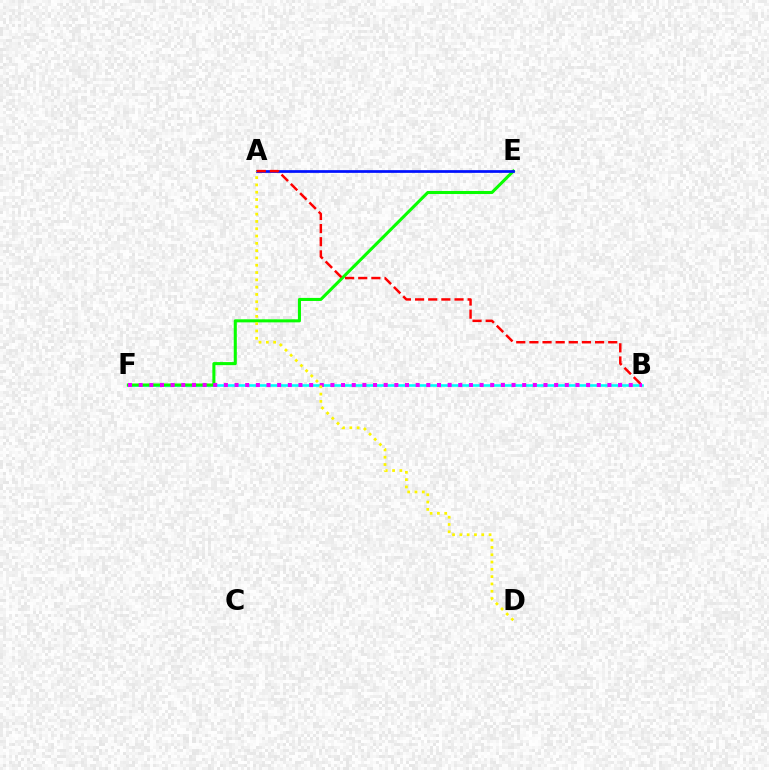{('B', 'F'): [{'color': '#00fff6', 'line_style': 'solid', 'thickness': 1.87}, {'color': '#ee00ff', 'line_style': 'dotted', 'thickness': 2.89}], ('E', 'F'): [{'color': '#08ff00', 'line_style': 'solid', 'thickness': 2.2}], ('A', 'E'): [{'color': '#0010ff', 'line_style': 'solid', 'thickness': 1.96}], ('A', 'D'): [{'color': '#fcf500', 'line_style': 'dotted', 'thickness': 1.98}], ('A', 'B'): [{'color': '#ff0000', 'line_style': 'dashed', 'thickness': 1.79}]}